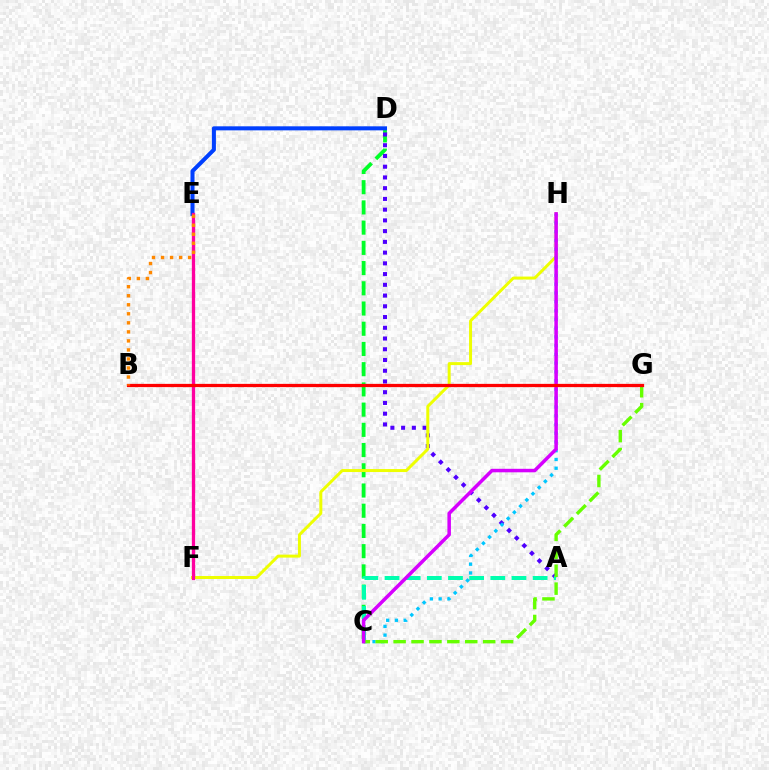{('C', 'D'): [{'color': '#00ff27', 'line_style': 'dashed', 'thickness': 2.75}], ('A', 'D'): [{'color': '#4f00ff', 'line_style': 'dotted', 'thickness': 2.92}], ('F', 'H'): [{'color': '#eeff00', 'line_style': 'solid', 'thickness': 2.14}], ('A', 'C'): [{'color': '#00ffaf', 'line_style': 'dashed', 'thickness': 2.87}], ('C', 'H'): [{'color': '#00c7ff', 'line_style': 'dotted', 'thickness': 2.38}, {'color': '#d600ff', 'line_style': 'solid', 'thickness': 2.53}], ('C', 'G'): [{'color': '#66ff00', 'line_style': 'dashed', 'thickness': 2.43}], ('D', 'E'): [{'color': '#003fff', 'line_style': 'solid', 'thickness': 2.91}], ('E', 'F'): [{'color': '#ff00a0', 'line_style': 'solid', 'thickness': 2.38}], ('B', 'G'): [{'color': '#ff0000', 'line_style': 'solid', 'thickness': 2.35}], ('B', 'E'): [{'color': '#ff8800', 'line_style': 'dotted', 'thickness': 2.45}]}